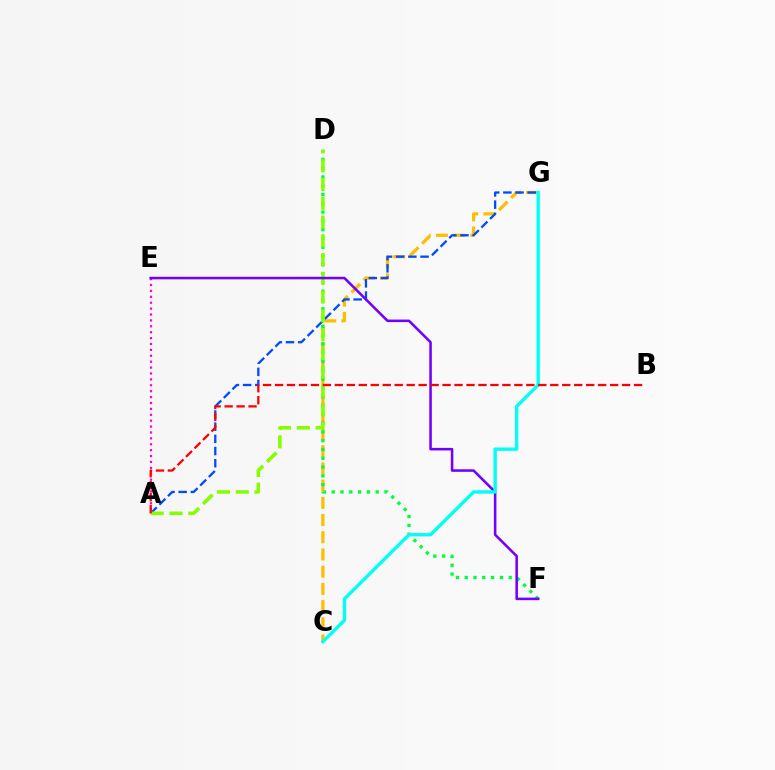{('C', 'G'): [{'color': '#ffbd00', 'line_style': 'dashed', 'thickness': 2.34}, {'color': '#00fff6', 'line_style': 'solid', 'thickness': 2.42}], ('D', 'F'): [{'color': '#00ff39', 'line_style': 'dotted', 'thickness': 2.39}], ('A', 'G'): [{'color': '#004bff', 'line_style': 'dashed', 'thickness': 1.66}], ('A', 'D'): [{'color': '#84ff00', 'line_style': 'dashed', 'thickness': 2.55}], ('A', 'E'): [{'color': '#ff00cf', 'line_style': 'dotted', 'thickness': 1.6}], ('E', 'F'): [{'color': '#7200ff', 'line_style': 'solid', 'thickness': 1.84}], ('A', 'B'): [{'color': '#ff0000', 'line_style': 'dashed', 'thickness': 1.63}]}